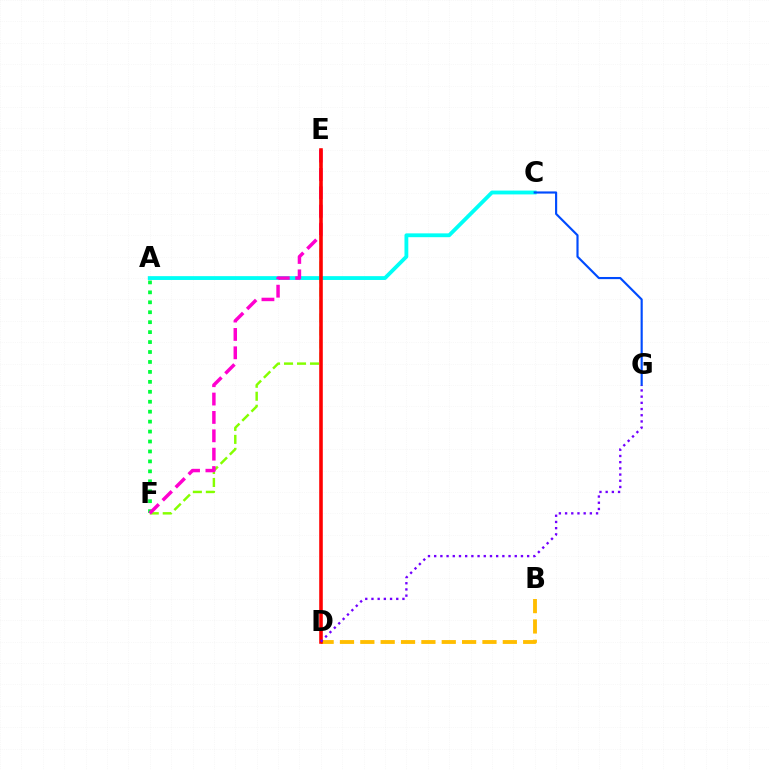{('A', 'F'): [{'color': '#00ff39', 'line_style': 'dotted', 'thickness': 2.7}], ('B', 'D'): [{'color': '#ffbd00', 'line_style': 'dashed', 'thickness': 2.77}], ('E', 'F'): [{'color': '#84ff00', 'line_style': 'dashed', 'thickness': 1.77}, {'color': '#ff00cf', 'line_style': 'dashed', 'thickness': 2.5}], ('A', 'C'): [{'color': '#00fff6', 'line_style': 'solid', 'thickness': 2.76}], ('D', 'E'): [{'color': '#ff0000', 'line_style': 'solid', 'thickness': 2.58}], ('C', 'G'): [{'color': '#004bff', 'line_style': 'solid', 'thickness': 1.55}], ('D', 'G'): [{'color': '#7200ff', 'line_style': 'dotted', 'thickness': 1.68}]}